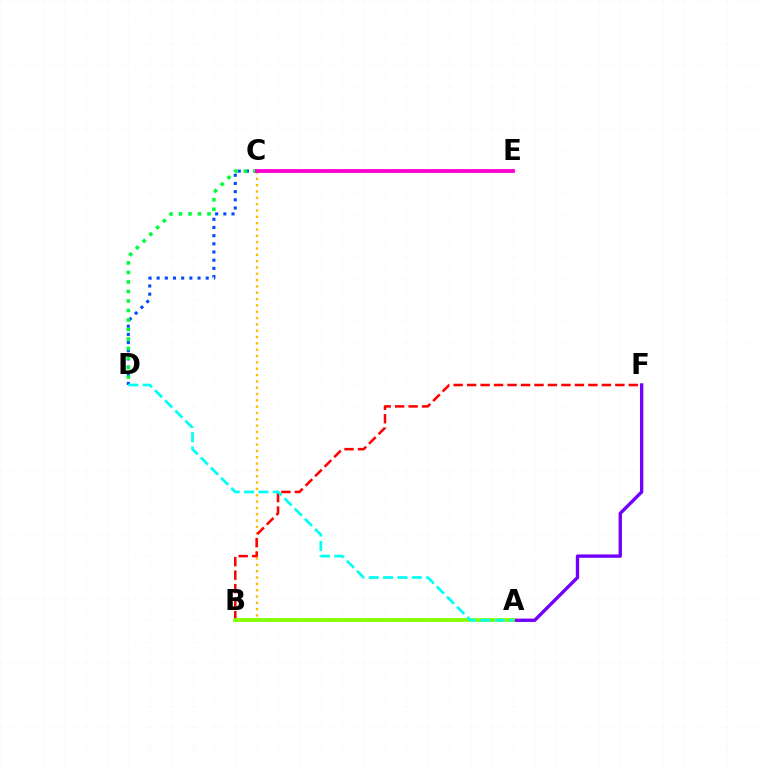{('B', 'C'): [{'color': '#ffbd00', 'line_style': 'dotted', 'thickness': 1.72}], ('C', 'D'): [{'color': '#004bff', 'line_style': 'dotted', 'thickness': 2.22}, {'color': '#00ff39', 'line_style': 'dotted', 'thickness': 2.58}], ('A', 'F'): [{'color': '#7200ff', 'line_style': 'solid', 'thickness': 2.42}], ('B', 'F'): [{'color': '#ff0000', 'line_style': 'dashed', 'thickness': 1.83}], ('C', 'E'): [{'color': '#ff00cf', 'line_style': 'solid', 'thickness': 2.75}], ('A', 'B'): [{'color': '#84ff00', 'line_style': 'solid', 'thickness': 2.69}], ('A', 'D'): [{'color': '#00fff6', 'line_style': 'dashed', 'thickness': 1.95}]}